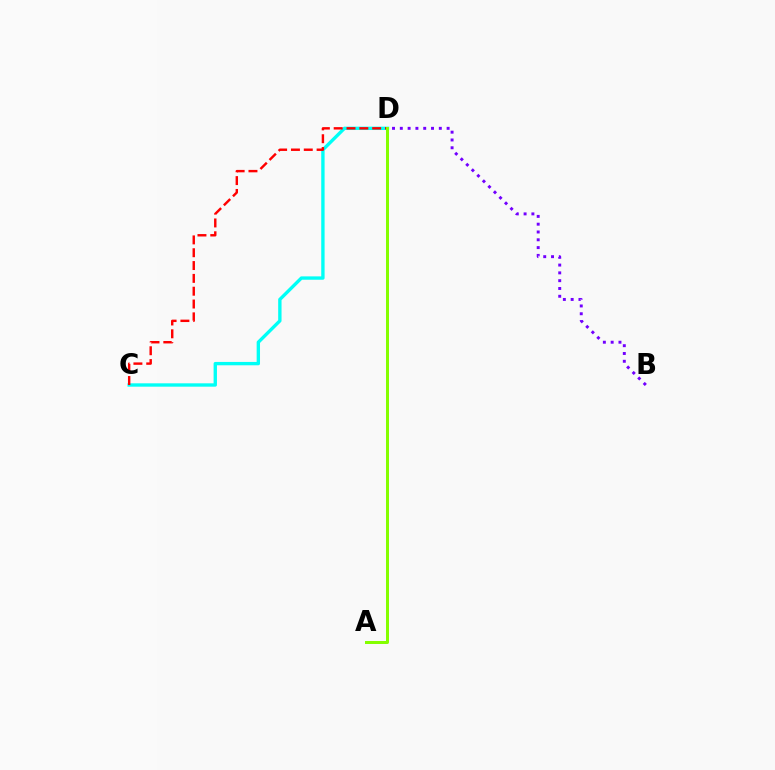{('C', 'D'): [{'color': '#00fff6', 'line_style': 'solid', 'thickness': 2.42}, {'color': '#ff0000', 'line_style': 'dashed', 'thickness': 1.74}], ('B', 'D'): [{'color': '#7200ff', 'line_style': 'dotted', 'thickness': 2.12}], ('A', 'D'): [{'color': '#84ff00', 'line_style': 'solid', 'thickness': 2.15}]}